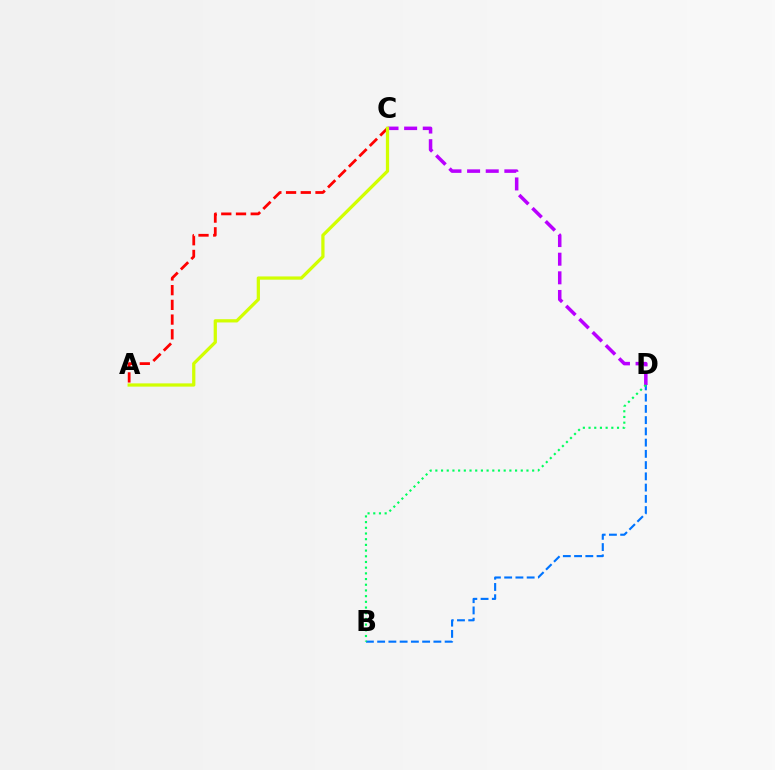{('C', 'D'): [{'color': '#b900ff', 'line_style': 'dashed', 'thickness': 2.53}], ('A', 'C'): [{'color': '#ff0000', 'line_style': 'dashed', 'thickness': 2.0}, {'color': '#d1ff00', 'line_style': 'solid', 'thickness': 2.34}], ('B', 'D'): [{'color': '#0074ff', 'line_style': 'dashed', 'thickness': 1.53}, {'color': '#00ff5c', 'line_style': 'dotted', 'thickness': 1.55}]}